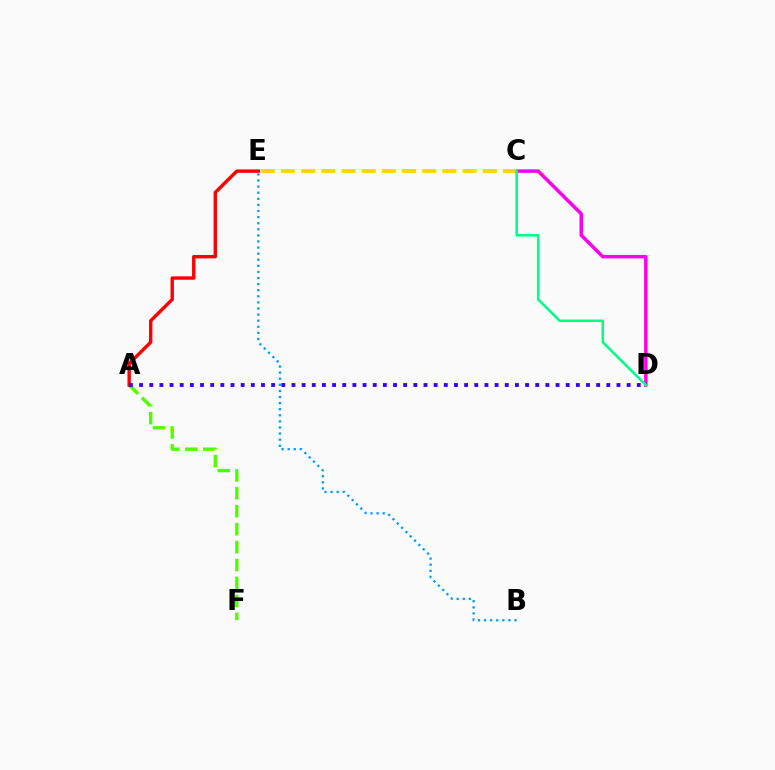{('C', 'D'): [{'color': '#ff00ed', 'line_style': 'solid', 'thickness': 2.51}, {'color': '#00ff86', 'line_style': 'solid', 'thickness': 1.84}], ('C', 'E'): [{'color': '#ffd500', 'line_style': 'dashed', 'thickness': 2.74}], ('A', 'F'): [{'color': '#4fff00', 'line_style': 'dashed', 'thickness': 2.43}], ('A', 'E'): [{'color': '#ff0000', 'line_style': 'solid', 'thickness': 2.45}], ('A', 'D'): [{'color': '#3700ff', 'line_style': 'dotted', 'thickness': 2.76}], ('B', 'E'): [{'color': '#009eff', 'line_style': 'dotted', 'thickness': 1.66}]}